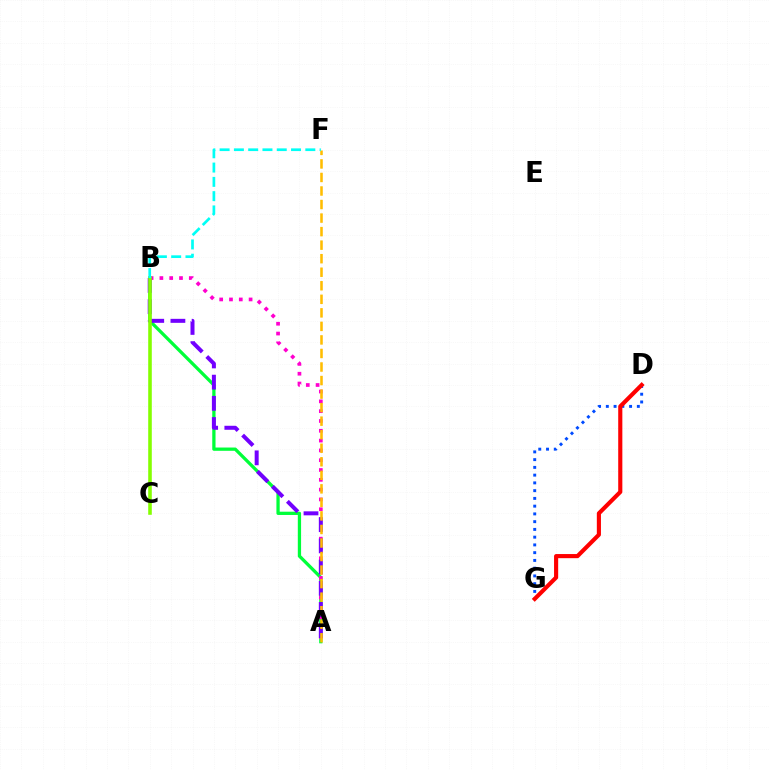{('D', 'G'): [{'color': '#004bff', 'line_style': 'dotted', 'thickness': 2.11}, {'color': '#ff0000', 'line_style': 'solid', 'thickness': 2.97}], ('A', 'B'): [{'color': '#00ff39', 'line_style': 'solid', 'thickness': 2.36}, {'color': '#ff00cf', 'line_style': 'dotted', 'thickness': 2.66}, {'color': '#7200ff', 'line_style': 'dashed', 'thickness': 2.88}], ('B', 'C'): [{'color': '#84ff00', 'line_style': 'solid', 'thickness': 2.57}], ('A', 'F'): [{'color': '#ffbd00', 'line_style': 'dashed', 'thickness': 1.84}], ('B', 'F'): [{'color': '#00fff6', 'line_style': 'dashed', 'thickness': 1.94}]}